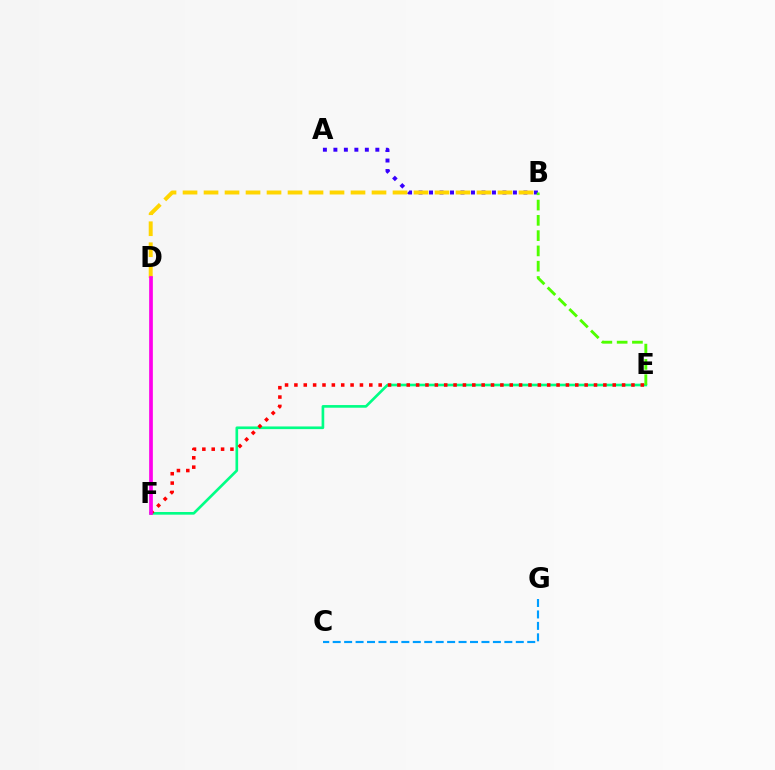{('E', 'F'): [{'color': '#00ff86', 'line_style': 'solid', 'thickness': 1.91}, {'color': '#ff0000', 'line_style': 'dotted', 'thickness': 2.54}], ('A', 'B'): [{'color': '#3700ff', 'line_style': 'dotted', 'thickness': 2.85}], ('C', 'G'): [{'color': '#009eff', 'line_style': 'dashed', 'thickness': 1.55}], ('B', 'E'): [{'color': '#4fff00', 'line_style': 'dashed', 'thickness': 2.08}], ('B', 'D'): [{'color': '#ffd500', 'line_style': 'dashed', 'thickness': 2.85}], ('D', 'F'): [{'color': '#ff00ed', 'line_style': 'solid', 'thickness': 2.67}]}